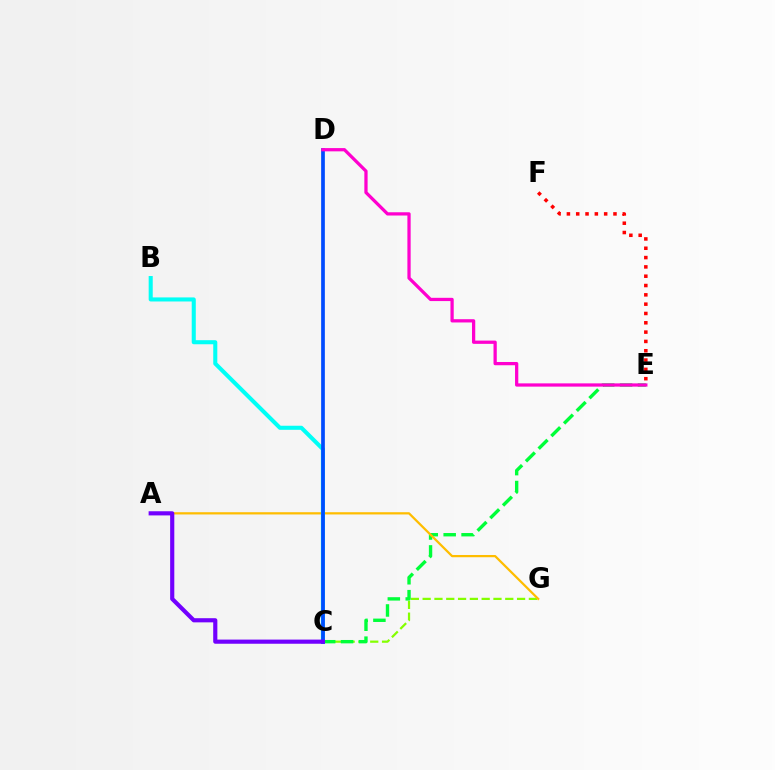{('C', 'G'): [{'color': '#84ff00', 'line_style': 'dashed', 'thickness': 1.6}], ('C', 'E'): [{'color': '#00ff39', 'line_style': 'dashed', 'thickness': 2.43}], ('A', 'G'): [{'color': '#ffbd00', 'line_style': 'solid', 'thickness': 1.61}], ('B', 'C'): [{'color': '#00fff6', 'line_style': 'solid', 'thickness': 2.92}], ('E', 'F'): [{'color': '#ff0000', 'line_style': 'dotted', 'thickness': 2.53}], ('C', 'D'): [{'color': '#004bff', 'line_style': 'solid', 'thickness': 2.66}], ('D', 'E'): [{'color': '#ff00cf', 'line_style': 'solid', 'thickness': 2.34}], ('A', 'C'): [{'color': '#7200ff', 'line_style': 'solid', 'thickness': 2.99}]}